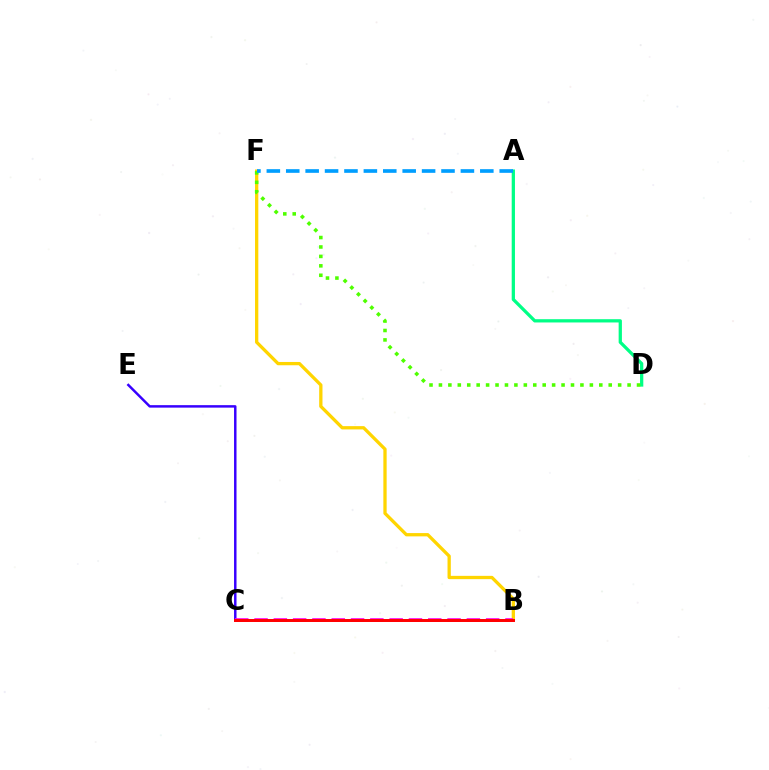{('C', 'E'): [{'color': '#3700ff', 'line_style': 'solid', 'thickness': 1.78}], ('B', 'F'): [{'color': '#ffd500', 'line_style': 'solid', 'thickness': 2.37}], ('A', 'D'): [{'color': '#00ff86', 'line_style': 'solid', 'thickness': 2.35}], ('B', 'C'): [{'color': '#ff00ed', 'line_style': 'dashed', 'thickness': 2.62}, {'color': '#ff0000', 'line_style': 'solid', 'thickness': 2.14}], ('D', 'F'): [{'color': '#4fff00', 'line_style': 'dotted', 'thickness': 2.56}], ('A', 'F'): [{'color': '#009eff', 'line_style': 'dashed', 'thickness': 2.64}]}